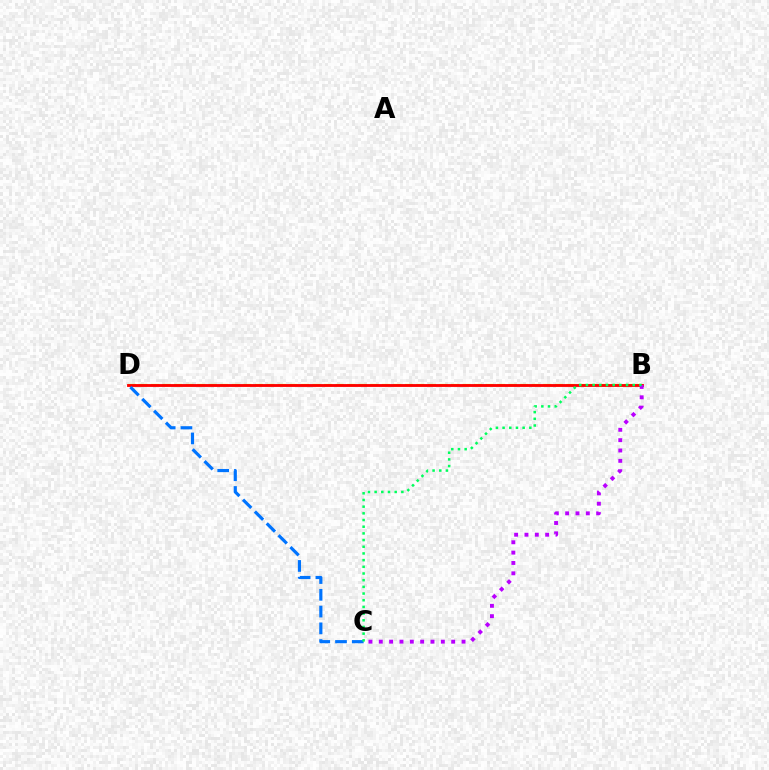{('B', 'D'): [{'color': '#d1ff00', 'line_style': 'dashed', 'thickness': 1.57}, {'color': '#ff0000', 'line_style': 'solid', 'thickness': 2.05}], ('C', 'D'): [{'color': '#0074ff', 'line_style': 'dashed', 'thickness': 2.28}], ('B', 'C'): [{'color': '#b900ff', 'line_style': 'dotted', 'thickness': 2.81}, {'color': '#00ff5c', 'line_style': 'dotted', 'thickness': 1.82}]}